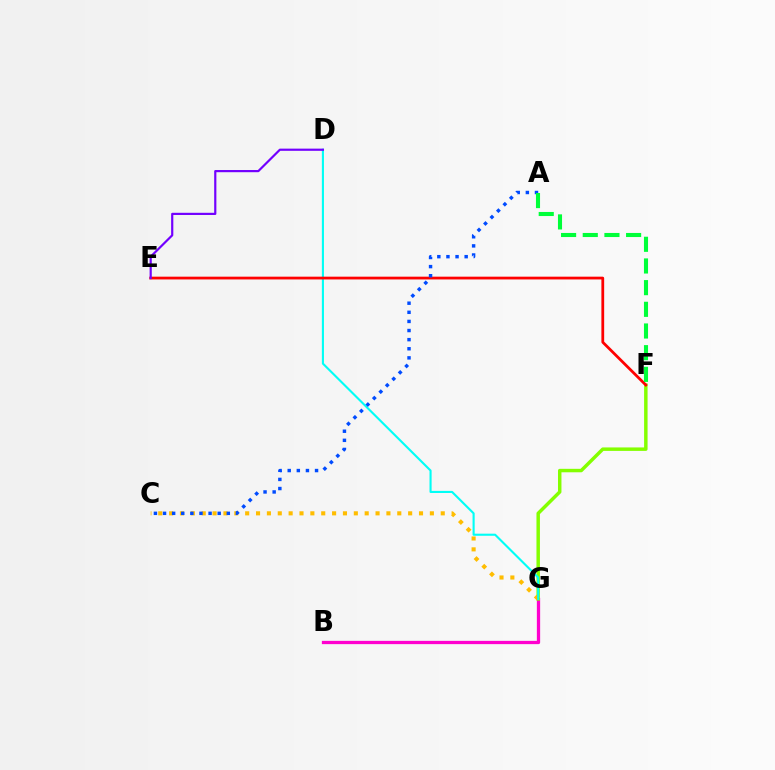{('B', 'G'): [{'color': '#ff00cf', 'line_style': 'solid', 'thickness': 2.36}], ('F', 'G'): [{'color': '#84ff00', 'line_style': 'solid', 'thickness': 2.49}], ('C', 'G'): [{'color': '#ffbd00', 'line_style': 'dotted', 'thickness': 2.95}], ('D', 'G'): [{'color': '#00fff6', 'line_style': 'solid', 'thickness': 1.52}], ('E', 'F'): [{'color': '#ff0000', 'line_style': 'solid', 'thickness': 1.99}], ('D', 'E'): [{'color': '#7200ff', 'line_style': 'solid', 'thickness': 1.57}], ('A', 'C'): [{'color': '#004bff', 'line_style': 'dotted', 'thickness': 2.48}], ('A', 'F'): [{'color': '#00ff39', 'line_style': 'dashed', 'thickness': 2.94}]}